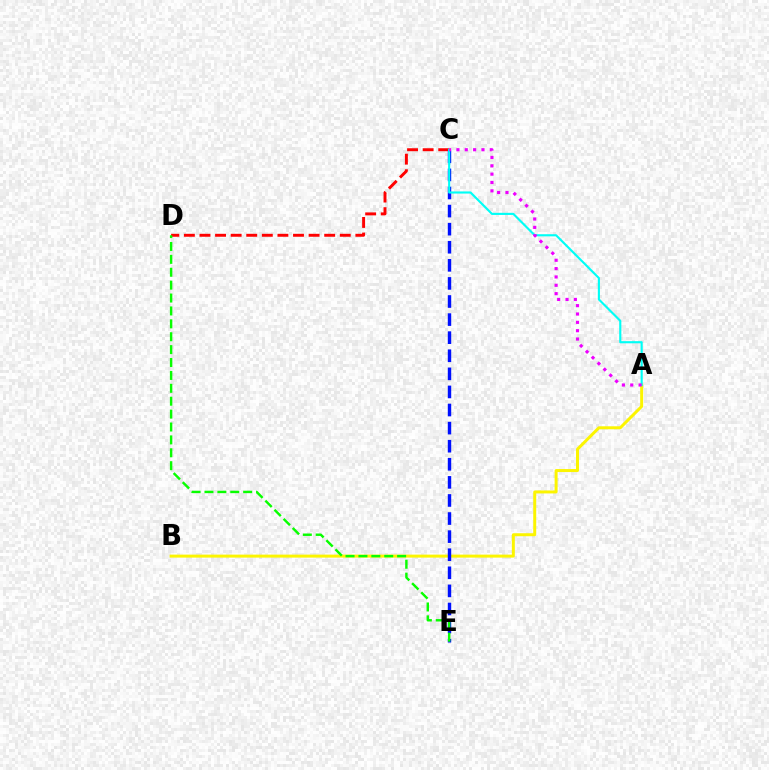{('A', 'B'): [{'color': '#fcf500', 'line_style': 'solid', 'thickness': 2.15}], ('C', 'D'): [{'color': '#ff0000', 'line_style': 'dashed', 'thickness': 2.12}], ('C', 'E'): [{'color': '#0010ff', 'line_style': 'dashed', 'thickness': 2.46}], ('A', 'C'): [{'color': '#00fff6', 'line_style': 'solid', 'thickness': 1.53}, {'color': '#ee00ff', 'line_style': 'dotted', 'thickness': 2.27}], ('D', 'E'): [{'color': '#08ff00', 'line_style': 'dashed', 'thickness': 1.75}]}